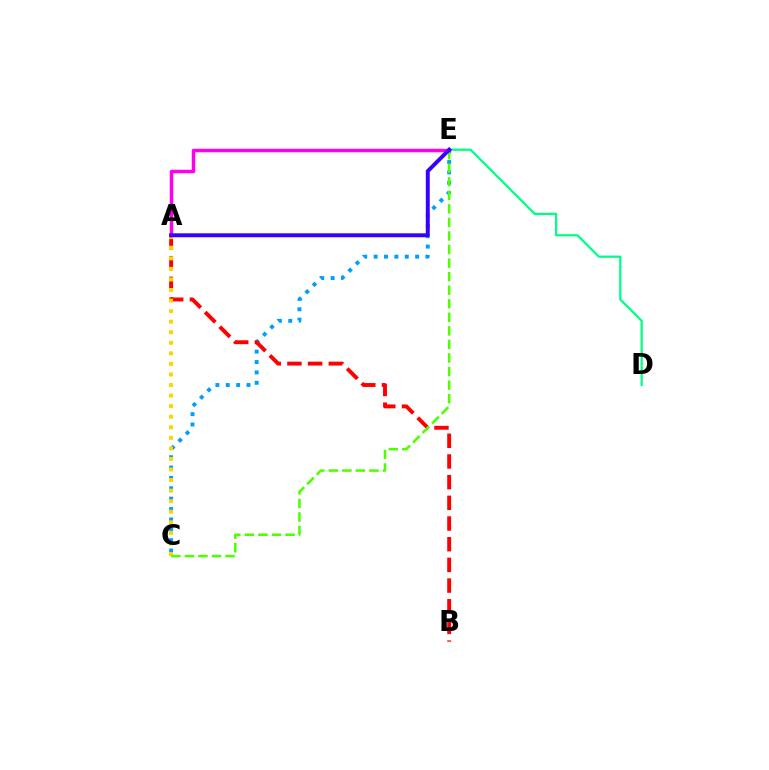{('C', 'E'): [{'color': '#009eff', 'line_style': 'dotted', 'thickness': 2.82}, {'color': '#4fff00', 'line_style': 'dashed', 'thickness': 1.84}], ('A', 'B'): [{'color': '#ff0000', 'line_style': 'dashed', 'thickness': 2.81}], ('A', 'C'): [{'color': '#ffd500', 'line_style': 'dotted', 'thickness': 2.87}], ('D', 'E'): [{'color': '#00ff86', 'line_style': 'solid', 'thickness': 1.62}], ('A', 'E'): [{'color': '#ff00ed', 'line_style': 'solid', 'thickness': 2.49}, {'color': '#3700ff', 'line_style': 'solid', 'thickness': 2.83}]}